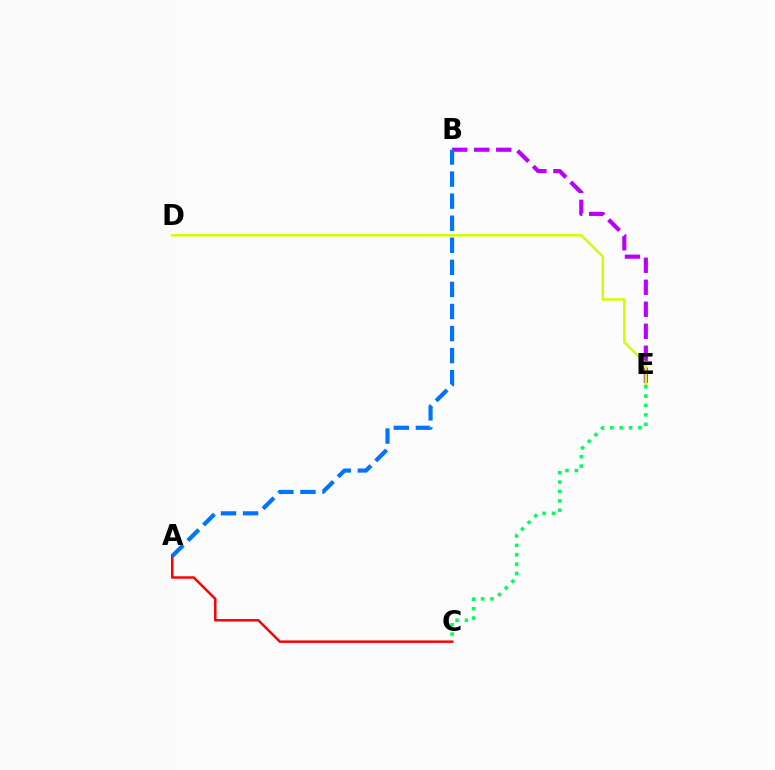{('B', 'E'): [{'color': '#b900ff', 'line_style': 'dashed', 'thickness': 2.99}], ('A', 'C'): [{'color': '#ff0000', 'line_style': 'solid', 'thickness': 1.77}], ('D', 'E'): [{'color': '#d1ff00', 'line_style': 'solid', 'thickness': 1.8}], ('C', 'E'): [{'color': '#00ff5c', 'line_style': 'dotted', 'thickness': 2.55}], ('A', 'B'): [{'color': '#0074ff', 'line_style': 'dashed', 'thickness': 3.0}]}